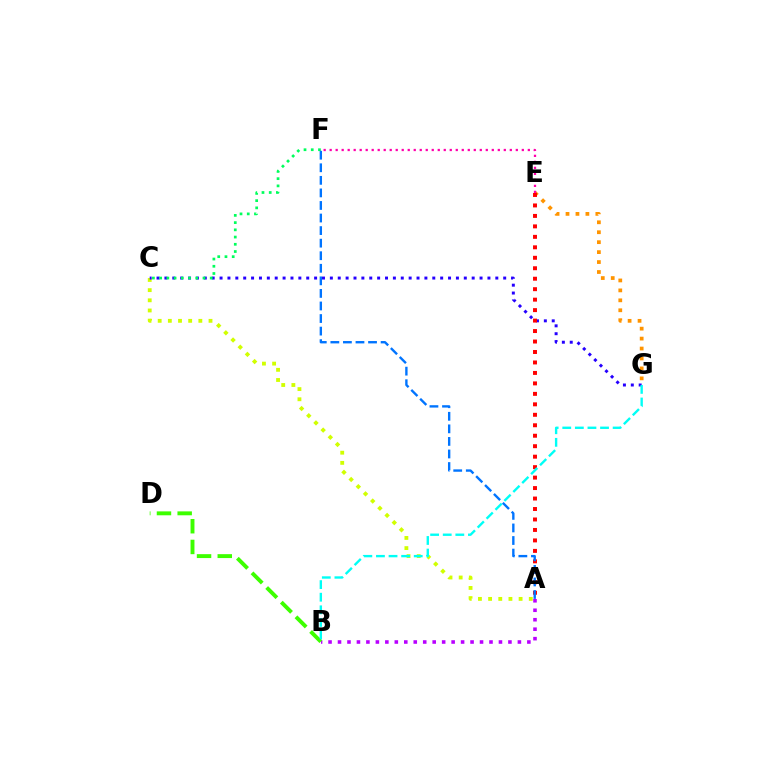{('A', 'C'): [{'color': '#d1ff00', 'line_style': 'dotted', 'thickness': 2.76}], ('E', 'G'): [{'color': '#ff9400', 'line_style': 'dotted', 'thickness': 2.7}], ('C', 'G'): [{'color': '#2500ff', 'line_style': 'dotted', 'thickness': 2.14}], ('A', 'B'): [{'color': '#b900ff', 'line_style': 'dotted', 'thickness': 2.57}], ('B', 'D'): [{'color': '#3dff00', 'line_style': 'dashed', 'thickness': 2.81}], ('A', 'E'): [{'color': '#ff0000', 'line_style': 'dotted', 'thickness': 2.84}], ('E', 'F'): [{'color': '#ff00ac', 'line_style': 'dotted', 'thickness': 1.63}], ('C', 'F'): [{'color': '#00ff5c', 'line_style': 'dotted', 'thickness': 1.96}], ('B', 'G'): [{'color': '#00fff6', 'line_style': 'dashed', 'thickness': 1.71}], ('A', 'F'): [{'color': '#0074ff', 'line_style': 'dashed', 'thickness': 1.71}]}